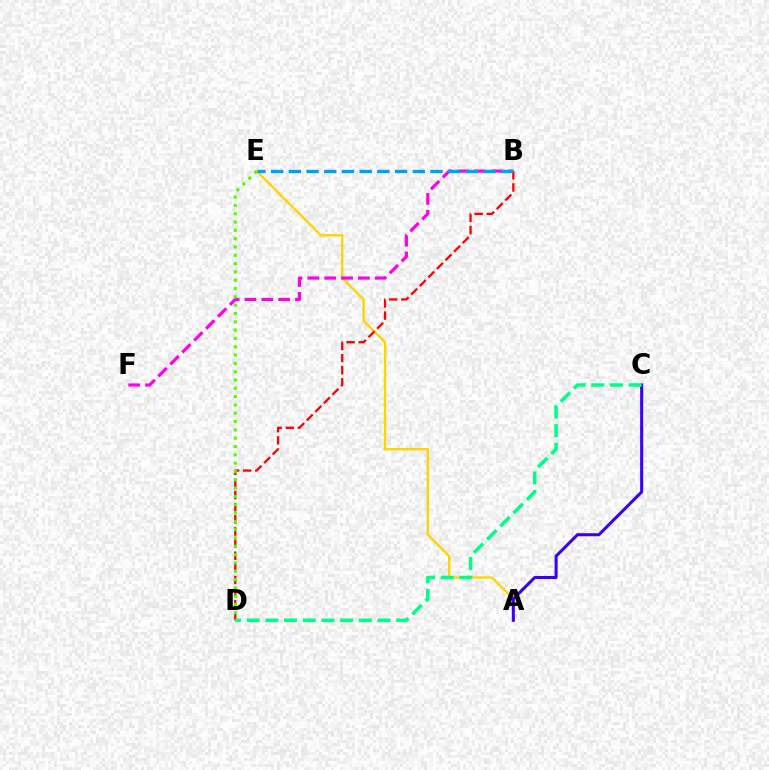{('A', 'E'): [{'color': '#ffd500', 'line_style': 'solid', 'thickness': 1.71}], ('B', 'D'): [{'color': '#ff0000', 'line_style': 'dashed', 'thickness': 1.65}], ('A', 'C'): [{'color': '#3700ff', 'line_style': 'solid', 'thickness': 2.2}], ('C', 'D'): [{'color': '#00ff86', 'line_style': 'dashed', 'thickness': 2.54}], ('B', 'F'): [{'color': '#ff00ed', 'line_style': 'dashed', 'thickness': 2.29}], ('D', 'E'): [{'color': '#4fff00', 'line_style': 'dotted', 'thickness': 2.26}], ('B', 'E'): [{'color': '#009eff', 'line_style': 'dashed', 'thickness': 2.41}]}